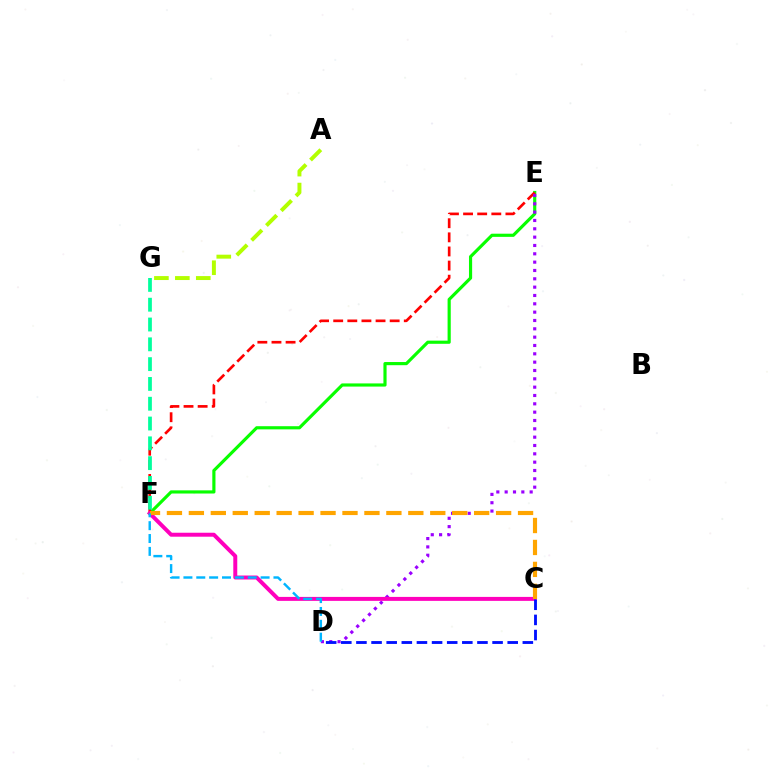{('E', 'F'): [{'color': '#08ff00', 'line_style': 'solid', 'thickness': 2.28}, {'color': '#ff0000', 'line_style': 'dashed', 'thickness': 1.92}], ('A', 'G'): [{'color': '#b3ff00', 'line_style': 'dashed', 'thickness': 2.84}], ('D', 'E'): [{'color': '#9b00ff', 'line_style': 'dotted', 'thickness': 2.26}], ('C', 'F'): [{'color': '#ff00bd', 'line_style': 'solid', 'thickness': 2.85}, {'color': '#ffa500', 'line_style': 'dashed', 'thickness': 2.98}], ('F', 'G'): [{'color': '#00ff9d', 'line_style': 'dashed', 'thickness': 2.69}], ('D', 'F'): [{'color': '#00b5ff', 'line_style': 'dashed', 'thickness': 1.75}], ('C', 'D'): [{'color': '#0010ff', 'line_style': 'dashed', 'thickness': 2.06}]}